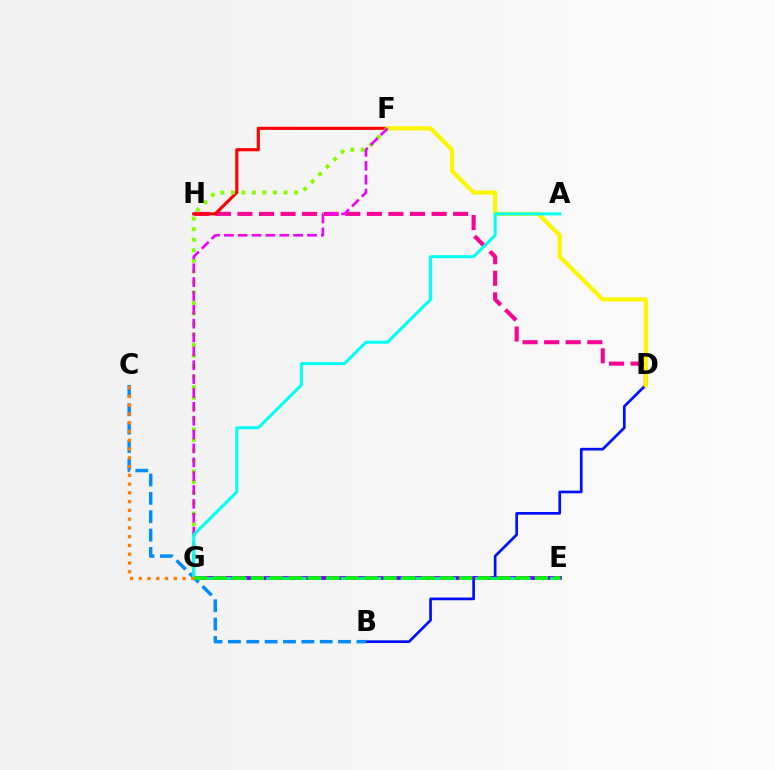{('D', 'H'): [{'color': '#ff0094', 'line_style': 'dashed', 'thickness': 2.93}], ('F', 'H'): [{'color': '#ff0000', 'line_style': 'solid', 'thickness': 2.25}], ('B', 'D'): [{'color': '#0010ff', 'line_style': 'solid', 'thickness': 1.94}], ('D', 'F'): [{'color': '#fcf500', 'line_style': 'solid', 'thickness': 3.0}], ('E', 'G'): [{'color': '#7200ff', 'line_style': 'solid', 'thickness': 2.73}, {'color': '#00ff74', 'line_style': 'dashed', 'thickness': 2.03}, {'color': '#08ff00', 'line_style': 'dashed', 'thickness': 2.57}], ('B', 'C'): [{'color': '#008cff', 'line_style': 'dashed', 'thickness': 2.49}], ('F', 'G'): [{'color': '#84ff00', 'line_style': 'dotted', 'thickness': 2.86}, {'color': '#ee00ff', 'line_style': 'dashed', 'thickness': 1.88}], ('A', 'G'): [{'color': '#00fff6', 'line_style': 'solid', 'thickness': 2.17}], ('C', 'G'): [{'color': '#ff7c00', 'line_style': 'dotted', 'thickness': 2.38}]}